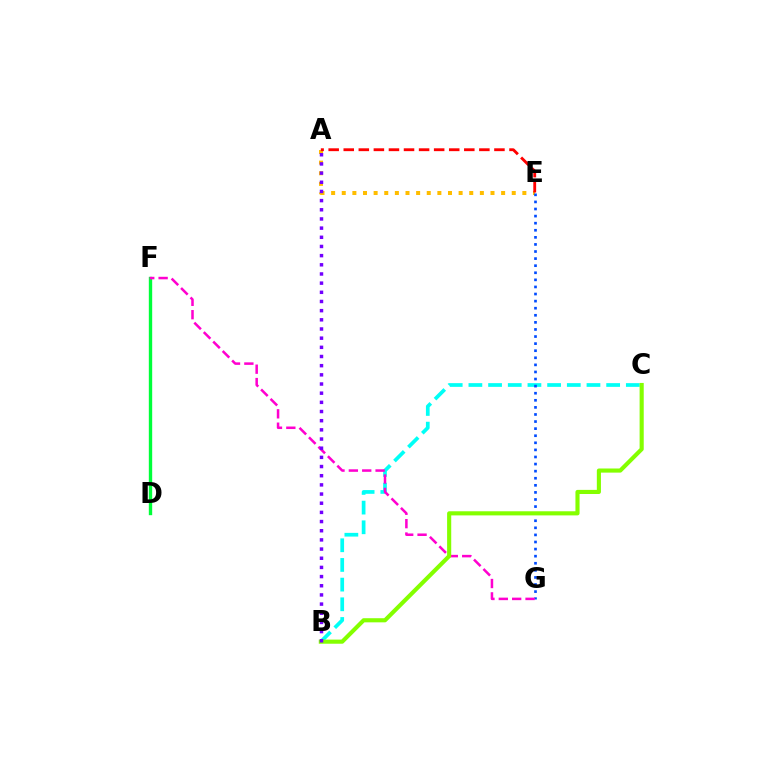{('A', 'E'): [{'color': '#ffbd00', 'line_style': 'dotted', 'thickness': 2.89}, {'color': '#ff0000', 'line_style': 'dashed', 'thickness': 2.05}], ('B', 'C'): [{'color': '#00fff6', 'line_style': 'dashed', 'thickness': 2.67}, {'color': '#84ff00', 'line_style': 'solid', 'thickness': 2.97}], ('D', 'F'): [{'color': '#00ff39', 'line_style': 'solid', 'thickness': 2.42}], ('E', 'G'): [{'color': '#004bff', 'line_style': 'dotted', 'thickness': 1.92}], ('F', 'G'): [{'color': '#ff00cf', 'line_style': 'dashed', 'thickness': 1.82}], ('A', 'B'): [{'color': '#7200ff', 'line_style': 'dotted', 'thickness': 2.49}]}